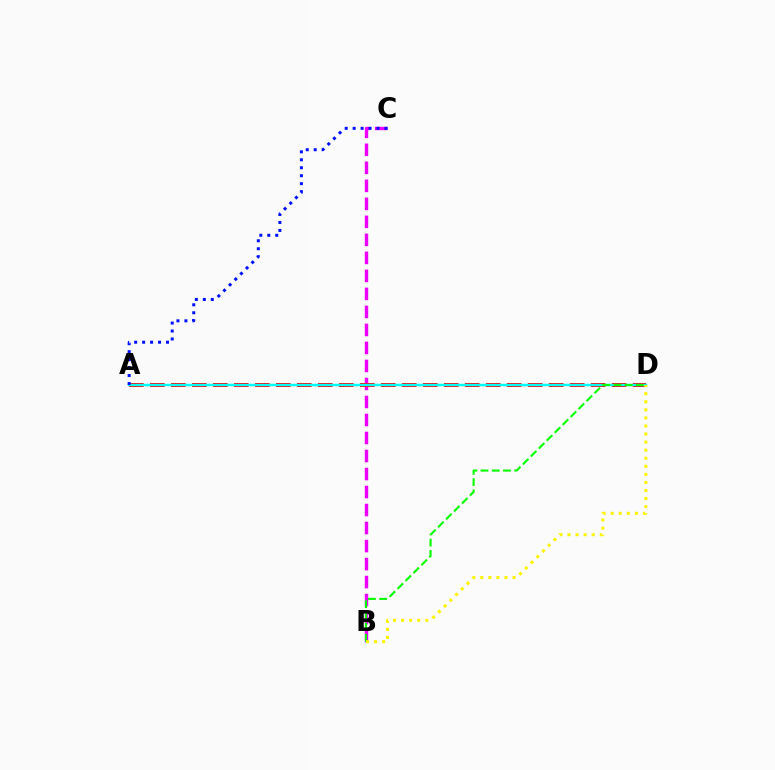{('B', 'C'): [{'color': '#ee00ff', 'line_style': 'dashed', 'thickness': 2.45}], ('A', 'D'): [{'color': '#ff0000', 'line_style': 'dashed', 'thickness': 2.85}, {'color': '#00fff6', 'line_style': 'solid', 'thickness': 1.74}], ('A', 'C'): [{'color': '#0010ff', 'line_style': 'dotted', 'thickness': 2.16}], ('B', 'D'): [{'color': '#08ff00', 'line_style': 'dashed', 'thickness': 1.52}, {'color': '#fcf500', 'line_style': 'dotted', 'thickness': 2.19}]}